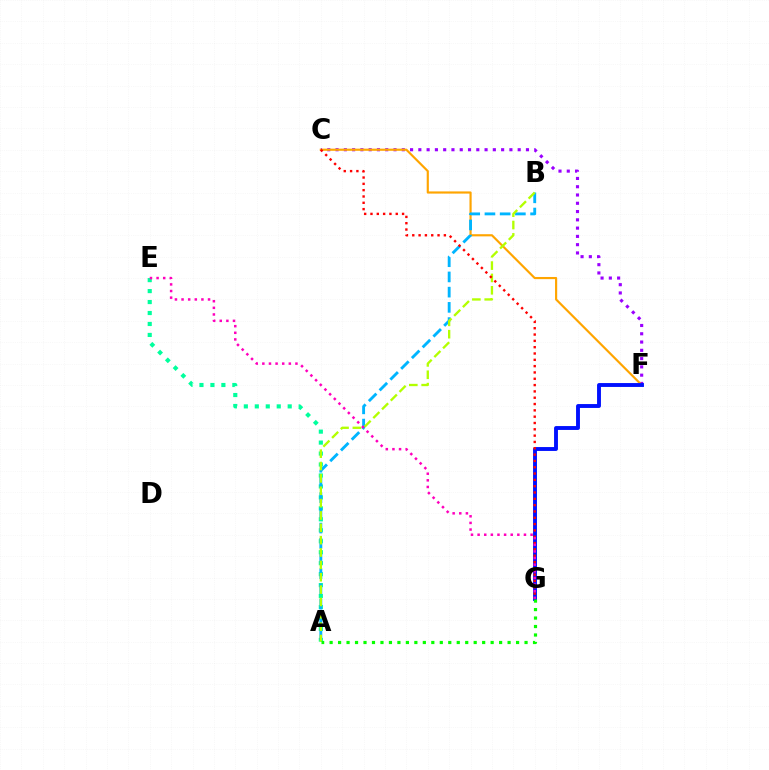{('C', 'F'): [{'color': '#9b00ff', 'line_style': 'dotted', 'thickness': 2.25}, {'color': '#ffa500', 'line_style': 'solid', 'thickness': 1.56}], ('F', 'G'): [{'color': '#0010ff', 'line_style': 'solid', 'thickness': 2.79}], ('A', 'E'): [{'color': '#00ff9d', 'line_style': 'dotted', 'thickness': 2.98}], ('A', 'B'): [{'color': '#00b5ff', 'line_style': 'dashed', 'thickness': 2.07}, {'color': '#b3ff00', 'line_style': 'dashed', 'thickness': 1.68}], ('C', 'G'): [{'color': '#ff0000', 'line_style': 'dotted', 'thickness': 1.72}], ('A', 'G'): [{'color': '#08ff00', 'line_style': 'dotted', 'thickness': 2.3}], ('E', 'G'): [{'color': '#ff00bd', 'line_style': 'dotted', 'thickness': 1.8}]}